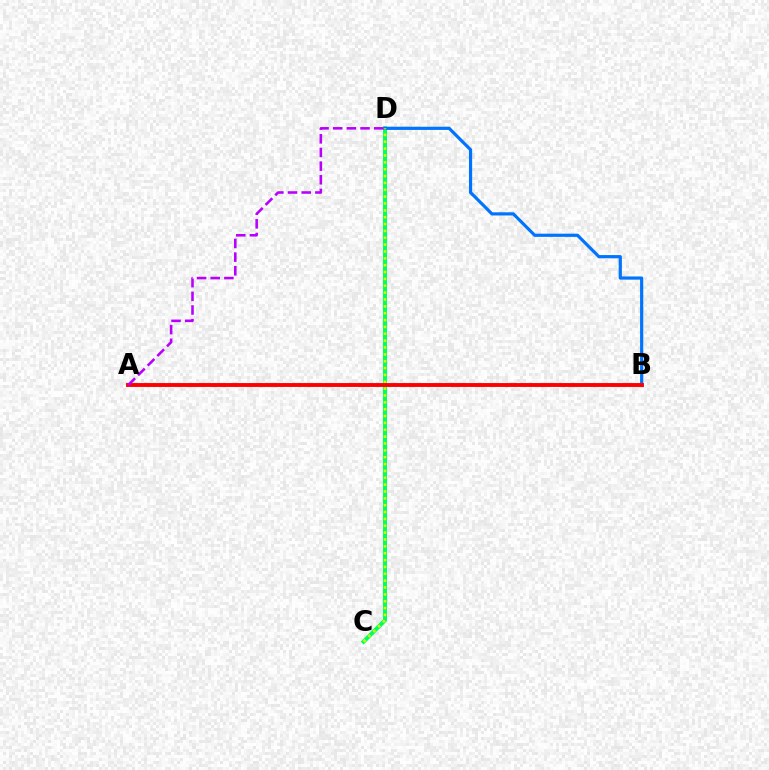{('C', 'D'): [{'color': '#00ff5c', 'line_style': 'solid', 'thickness': 2.9}, {'color': '#d1ff00', 'line_style': 'dotted', 'thickness': 1.86}], ('B', 'D'): [{'color': '#0074ff', 'line_style': 'solid', 'thickness': 2.29}], ('A', 'B'): [{'color': '#ff0000', 'line_style': 'solid', 'thickness': 2.8}], ('A', 'D'): [{'color': '#b900ff', 'line_style': 'dashed', 'thickness': 1.86}]}